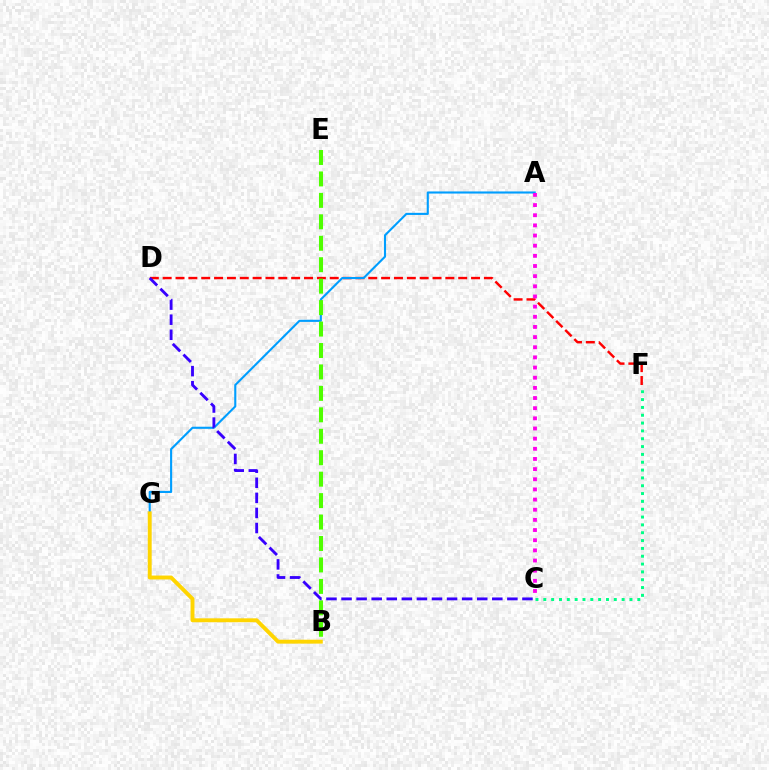{('D', 'F'): [{'color': '#ff0000', 'line_style': 'dashed', 'thickness': 1.75}], ('A', 'G'): [{'color': '#009eff', 'line_style': 'solid', 'thickness': 1.52}], ('C', 'F'): [{'color': '#00ff86', 'line_style': 'dotted', 'thickness': 2.13}], ('B', 'E'): [{'color': '#4fff00', 'line_style': 'dashed', 'thickness': 2.91}], ('B', 'G'): [{'color': '#ffd500', 'line_style': 'solid', 'thickness': 2.81}], ('C', 'D'): [{'color': '#3700ff', 'line_style': 'dashed', 'thickness': 2.05}], ('A', 'C'): [{'color': '#ff00ed', 'line_style': 'dotted', 'thickness': 2.76}]}